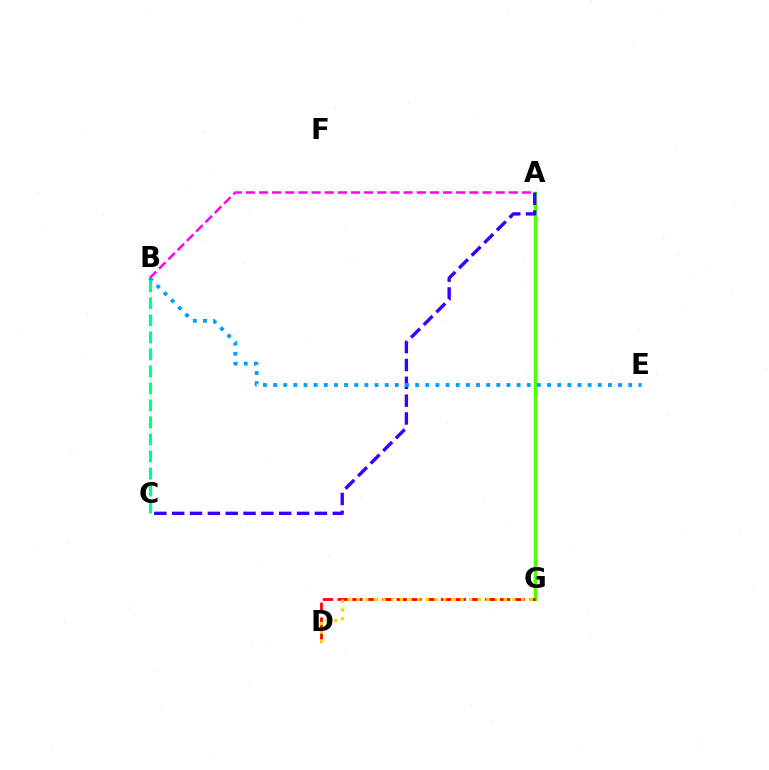{('A', 'B'): [{'color': '#ff00ed', 'line_style': 'dashed', 'thickness': 1.79}], ('A', 'G'): [{'color': '#4fff00', 'line_style': 'solid', 'thickness': 2.51}], ('D', 'G'): [{'color': '#ff0000', 'line_style': 'dashed', 'thickness': 2.01}, {'color': '#ffd500', 'line_style': 'dotted', 'thickness': 2.35}], ('A', 'C'): [{'color': '#3700ff', 'line_style': 'dashed', 'thickness': 2.42}], ('B', 'E'): [{'color': '#009eff', 'line_style': 'dotted', 'thickness': 2.76}], ('B', 'C'): [{'color': '#00ff86', 'line_style': 'dashed', 'thickness': 2.31}]}